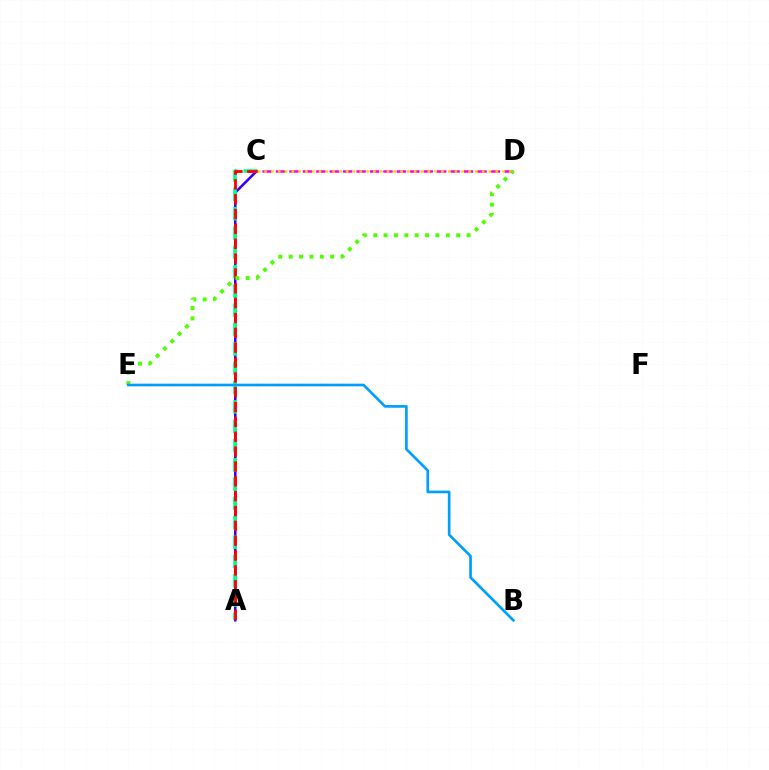{('A', 'C'): [{'color': '#3700ff', 'line_style': 'solid', 'thickness': 1.86}, {'color': '#00ff86', 'line_style': 'dashed', 'thickness': 2.62}, {'color': '#ff0000', 'line_style': 'dashed', 'thickness': 2.02}], ('C', 'D'): [{'color': '#ff00ed', 'line_style': 'dashed', 'thickness': 1.82}, {'color': '#ffd500', 'line_style': 'dotted', 'thickness': 1.85}], ('D', 'E'): [{'color': '#4fff00', 'line_style': 'dotted', 'thickness': 2.82}], ('B', 'E'): [{'color': '#009eff', 'line_style': 'solid', 'thickness': 1.91}]}